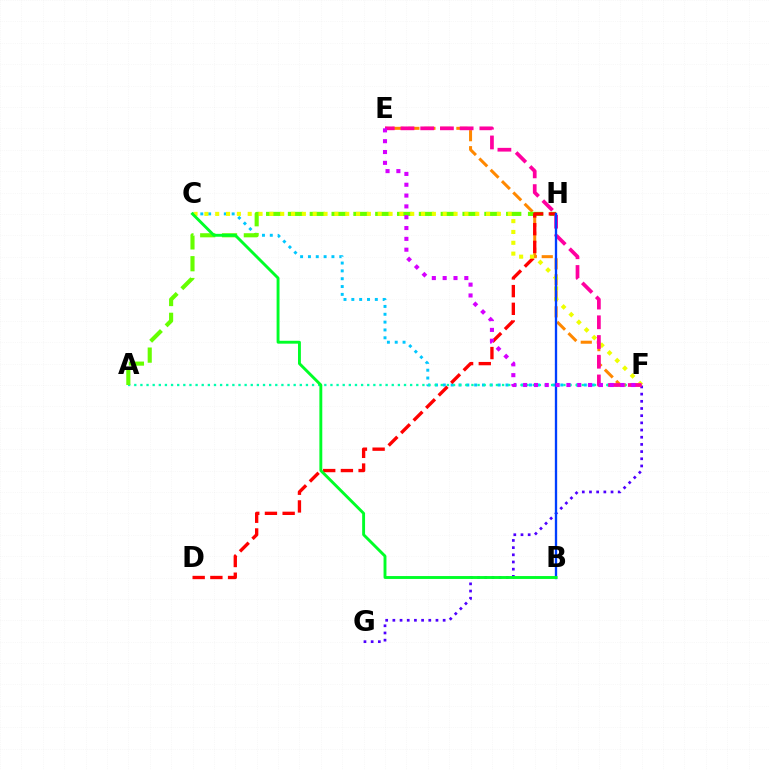{('C', 'F'): [{'color': '#00c7ff', 'line_style': 'dotted', 'thickness': 2.13}, {'color': '#eeff00', 'line_style': 'dotted', 'thickness': 2.94}], ('A', 'F'): [{'color': '#00ffaf', 'line_style': 'dotted', 'thickness': 1.67}], ('F', 'G'): [{'color': '#4f00ff', 'line_style': 'dotted', 'thickness': 1.95}], ('E', 'F'): [{'color': '#ff8800', 'line_style': 'dashed', 'thickness': 2.17}, {'color': '#ff00a0', 'line_style': 'dashed', 'thickness': 2.68}, {'color': '#d600ff', 'line_style': 'dotted', 'thickness': 2.94}], ('A', 'H'): [{'color': '#66ff00', 'line_style': 'dashed', 'thickness': 2.97}], ('D', 'H'): [{'color': '#ff0000', 'line_style': 'dashed', 'thickness': 2.4}], ('B', 'H'): [{'color': '#003fff', 'line_style': 'solid', 'thickness': 1.68}], ('B', 'C'): [{'color': '#00ff27', 'line_style': 'solid', 'thickness': 2.08}]}